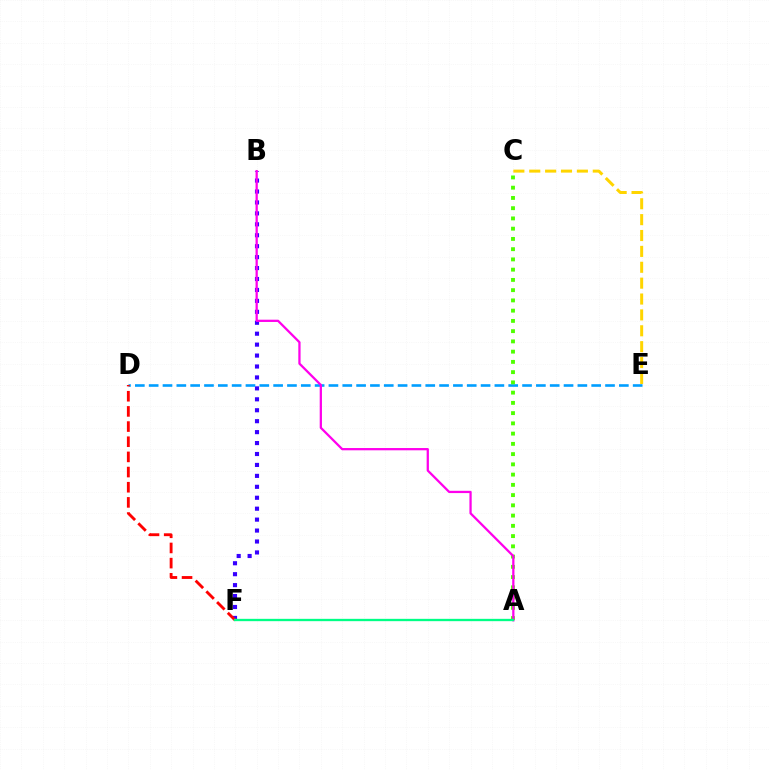{('B', 'F'): [{'color': '#3700ff', 'line_style': 'dotted', 'thickness': 2.97}], ('C', 'E'): [{'color': '#ffd500', 'line_style': 'dashed', 'thickness': 2.16}], ('D', 'E'): [{'color': '#009eff', 'line_style': 'dashed', 'thickness': 1.88}], ('D', 'F'): [{'color': '#ff0000', 'line_style': 'dashed', 'thickness': 2.06}], ('A', 'C'): [{'color': '#4fff00', 'line_style': 'dotted', 'thickness': 2.78}], ('A', 'B'): [{'color': '#ff00ed', 'line_style': 'solid', 'thickness': 1.63}], ('A', 'F'): [{'color': '#00ff86', 'line_style': 'solid', 'thickness': 1.68}]}